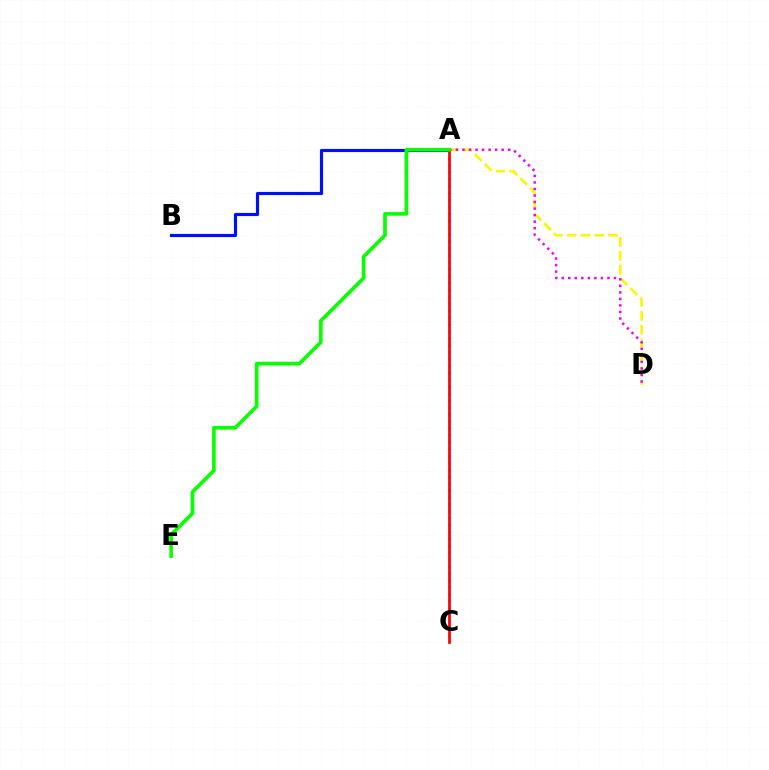{('A', 'C'): [{'color': '#00fff6', 'line_style': 'dotted', 'thickness': 1.88}, {'color': '#ff0000', 'line_style': 'solid', 'thickness': 1.96}], ('A', 'D'): [{'color': '#fcf500', 'line_style': 'dashed', 'thickness': 1.88}, {'color': '#ee00ff', 'line_style': 'dotted', 'thickness': 1.78}], ('A', 'B'): [{'color': '#0010ff', 'line_style': 'solid', 'thickness': 2.27}], ('A', 'E'): [{'color': '#08ff00', 'line_style': 'solid', 'thickness': 2.63}]}